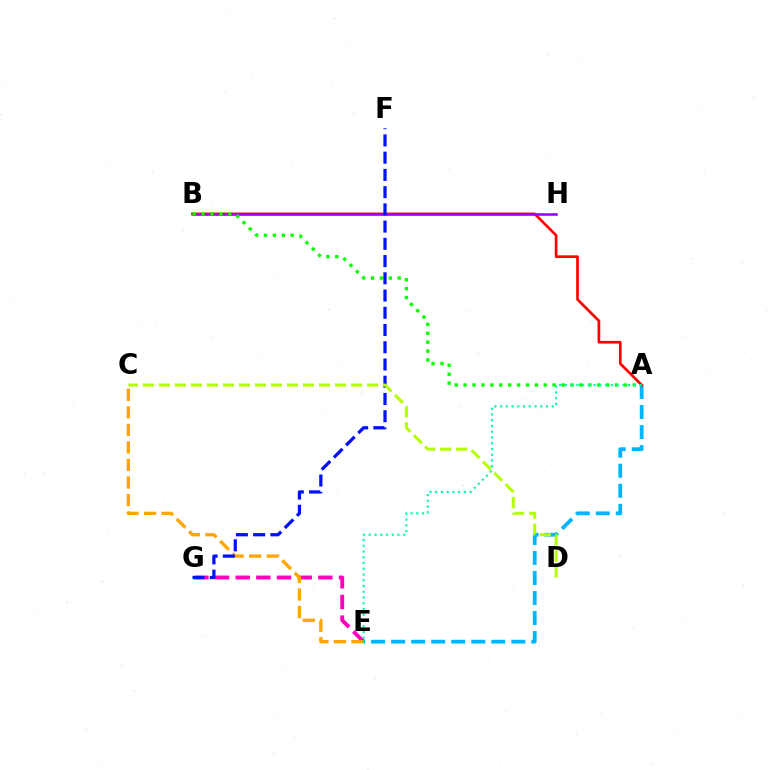{('E', 'G'): [{'color': '#ff00bd', 'line_style': 'dashed', 'thickness': 2.81}], ('A', 'E'): [{'color': '#00b5ff', 'line_style': 'dashed', 'thickness': 2.72}, {'color': '#00ff9d', 'line_style': 'dotted', 'thickness': 1.56}], ('A', 'B'): [{'color': '#ff0000', 'line_style': 'solid', 'thickness': 1.94}, {'color': '#08ff00', 'line_style': 'dotted', 'thickness': 2.42}], ('C', 'E'): [{'color': '#ffa500', 'line_style': 'dashed', 'thickness': 2.38}], ('B', 'H'): [{'color': '#9b00ff', 'line_style': 'solid', 'thickness': 1.83}], ('F', 'G'): [{'color': '#0010ff', 'line_style': 'dashed', 'thickness': 2.34}], ('C', 'D'): [{'color': '#b3ff00', 'line_style': 'dashed', 'thickness': 2.18}]}